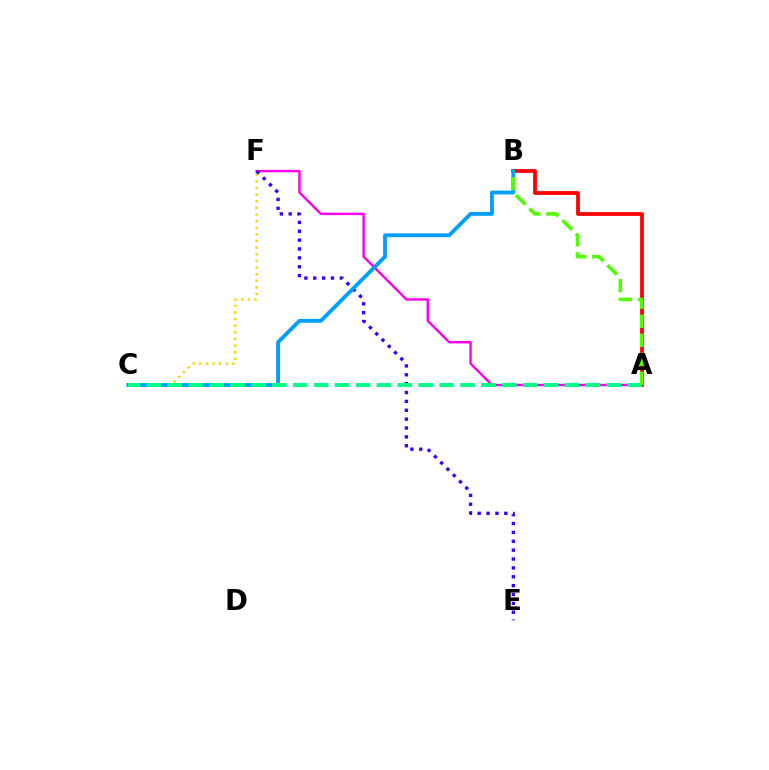{('C', 'F'): [{'color': '#ffd500', 'line_style': 'dotted', 'thickness': 1.8}], ('A', 'F'): [{'color': '#ff00ed', 'line_style': 'solid', 'thickness': 1.75}], ('E', 'F'): [{'color': '#3700ff', 'line_style': 'dotted', 'thickness': 2.41}], ('A', 'B'): [{'color': '#ff0000', 'line_style': 'solid', 'thickness': 2.72}, {'color': '#4fff00', 'line_style': 'dashed', 'thickness': 2.58}], ('B', 'C'): [{'color': '#009eff', 'line_style': 'solid', 'thickness': 2.75}], ('A', 'C'): [{'color': '#00ff86', 'line_style': 'dashed', 'thickness': 2.84}]}